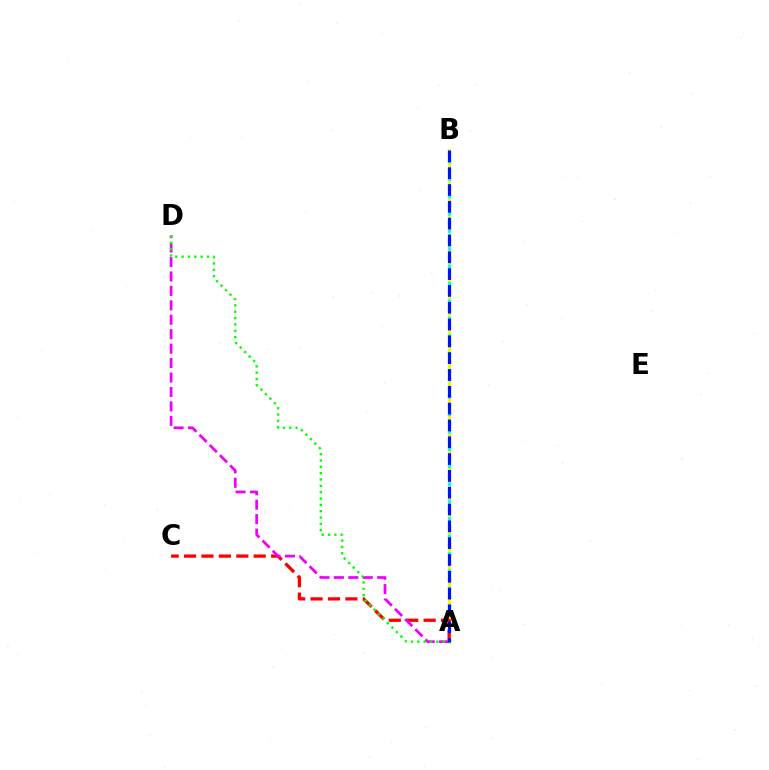{('A', 'B'): [{'color': '#fcf500', 'line_style': 'solid', 'thickness': 2.18}, {'color': '#00fff6', 'line_style': 'dotted', 'thickness': 2.37}, {'color': '#0010ff', 'line_style': 'dashed', 'thickness': 2.28}], ('A', 'C'): [{'color': '#ff0000', 'line_style': 'dashed', 'thickness': 2.37}], ('A', 'D'): [{'color': '#ee00ff', 'line_style': 'dashed', 'thickness': 1.96}, {'color': '#08ff00', 'line_style': 'dotted', 'thickness': 1.72}]}